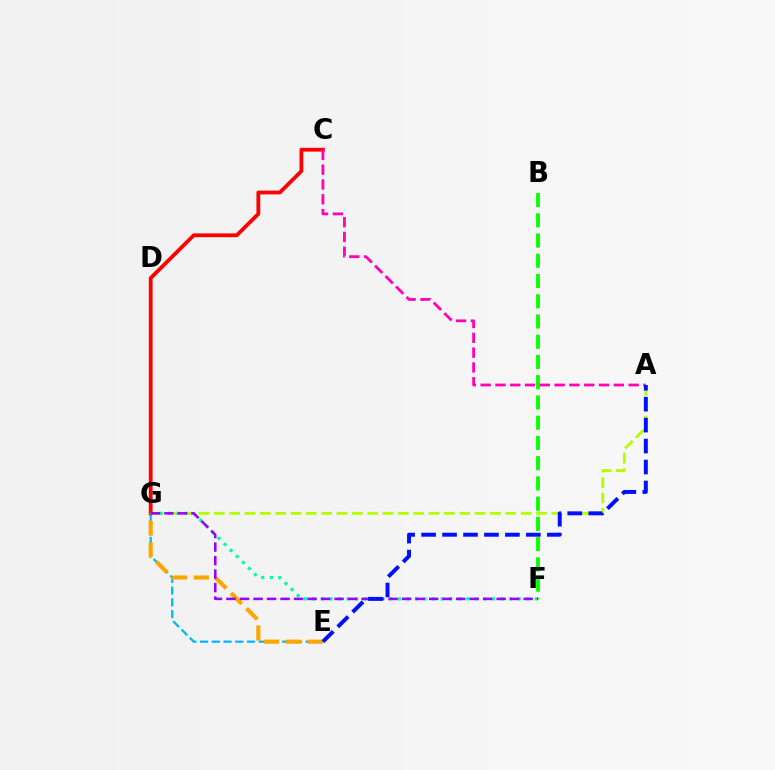{('E', 'G'): [{'color': '#00b5ff', 'line_style': 'dashed', 'thickness': 1.59}, {'color': '#ffa500', 'line_style': 'dashed', 'thickness': 2.97}], ('A', 'G'): [{'color': '#b3ff00', 'line_style': 'dashed', 'thickness': 2.08}], ('C', 'G'): [{'color': '#ff0000', 'line_style': 'solid', 'thickness': 2.73}], ('F', 'G'): [{'color': '#00ff9d', 'line_style': 'dotted', 'thickness': 2.32}, {'color': '#9b00ff', 'line_style': 'dashed', 'thickness': 1.84}], ('B', 'F'): [{'color': '#08ff00', 'line_style': 'dashed', 'thickness': 2.75}], ('A', 'C'): [{'color': '#ff00bd', 'line_style': 'dashed', 'thickness': 2.01}], ('A', 'E'): [{'color': '#0010ff', 'line_style': 'dashed', 'thickness': 2.85}]}